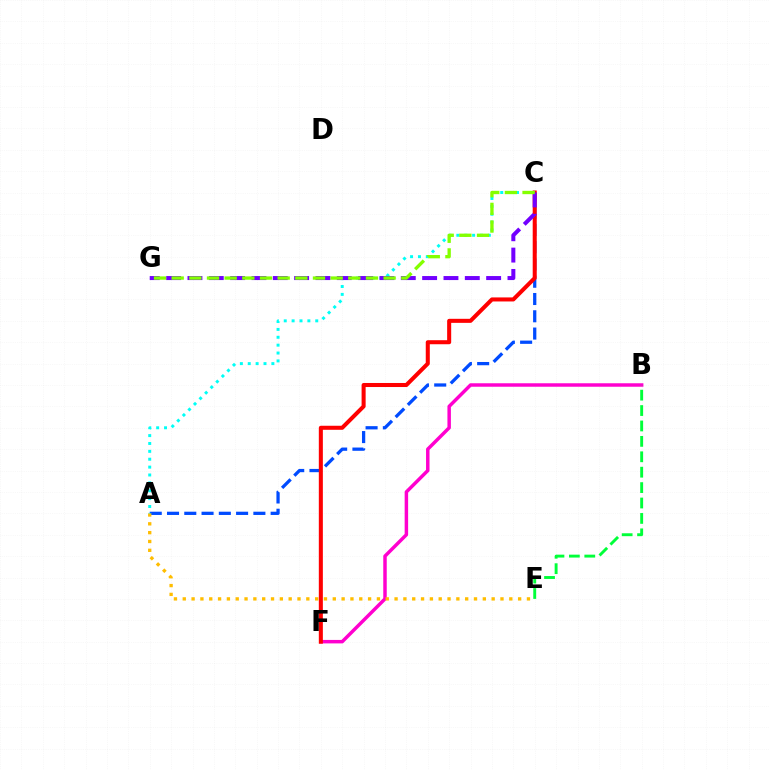{('A', 'C'): [{'color': '#004bff', 'line_style': 'dashed', 'thickness': 2.35}, {'color': '#00fff6', 'line_style': 'dotted', 'thickness': 2.14}], ('B', 'F'): [{'color': '#ff00cf', 'line_style': 'solid', 'thickness': 2.5}], ('B', 'E'): [{'color': '#00ff39', 'line_style': 'dashed', 'thickness': 2.09}], ('A', 'E'): [{'color': '#ffbd00', 'line_style': 'dotted', 'thickness': 2.4}], ('C', 'F'): [{'color': '#ff0000', 'line_style': 'solid', 'thickness': 2.91}], ('C', 'G'): [{'color': '#7200ff', 'line_style': 'dashed', 'thickness': 2.9}, {'color': '#84ff00', 'line_style': 'dashed', 'thickness': 2.4}]}